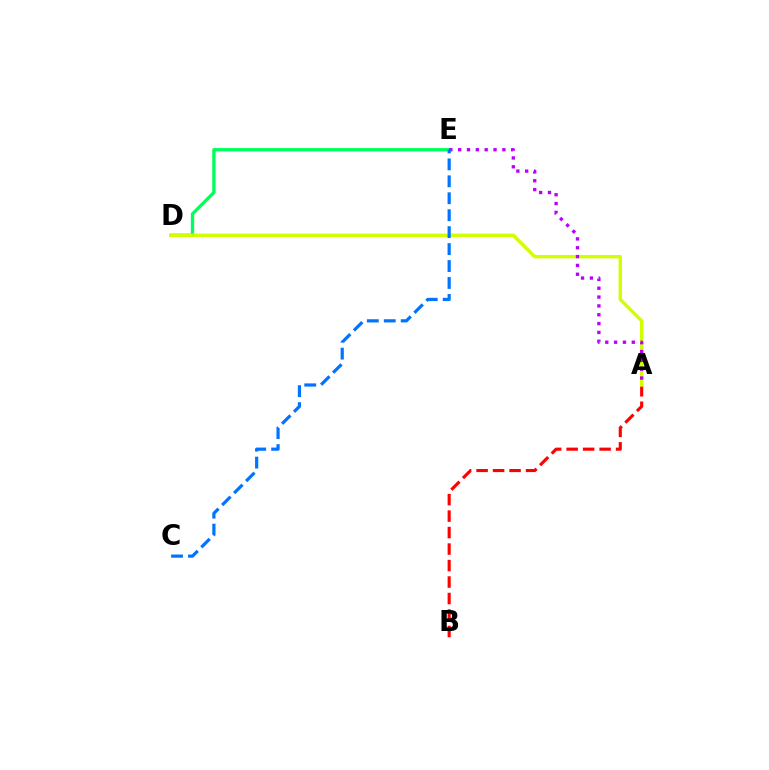{('D', 'E'): [{'color': '#00ff5c', 'line_style': 'solid', 'thickness': 2.38}], ('A', 'B'): [{'color': '#ff0000', 'line_style': 'dashed', 'thickness': 2.24}], ('A', 'D'): [{'color': '#d1ff00', 'line_style': 'solid', 'thickness': 2.46}], ('A', 'E'): [{'color': '#b900ff', 'line_style': 'dotted', 'thickness': 2.4}], ('C', 'E'): [{'color': '#0074ff', 'line_style': 'dashed', 'thickness': 2.3}]}